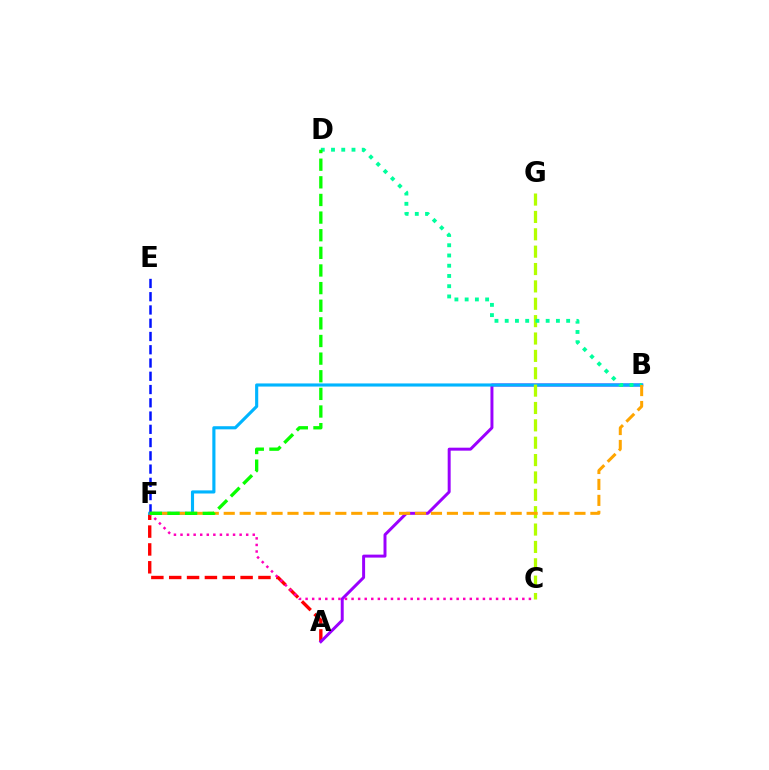{('A', 'F'): [{'color': '#ff0000', 'line_style': 'dashed', 'thickness': 2.42}], ('A', 'B'): [{'color': '#9b00ff', 'line_style': 'solid', 'thickness': 2.14}], ('C', 'F'): [{'color': '#ff00bd', 'line_style': 'dotted', 'thickness': 1.78}], ('B', 'F'): [{'color': '#00b5ff', 'line_style': 'solid', 'thickness': 2.25}, {'color': '#ffa500', 'line_style': 'dashed', 'thickness': 2.17}], ('C', 'G'): [{'color': '#b3ff00', 'line_style': 'dashed', 'thickness': 2.36}], ('B', 'D'): [{'color': '#00ff9d', 'line_style': 'dotted', 'thickness': 2.78}], ('E', 'F'): [{'color': '#0010ff', 'line_style': 'dashed', 'thickness': 1.8}], ('D', 'F'): [{'color': '#08ff00', 'line_style': 'dashed', 'thickness': 2.4}]}